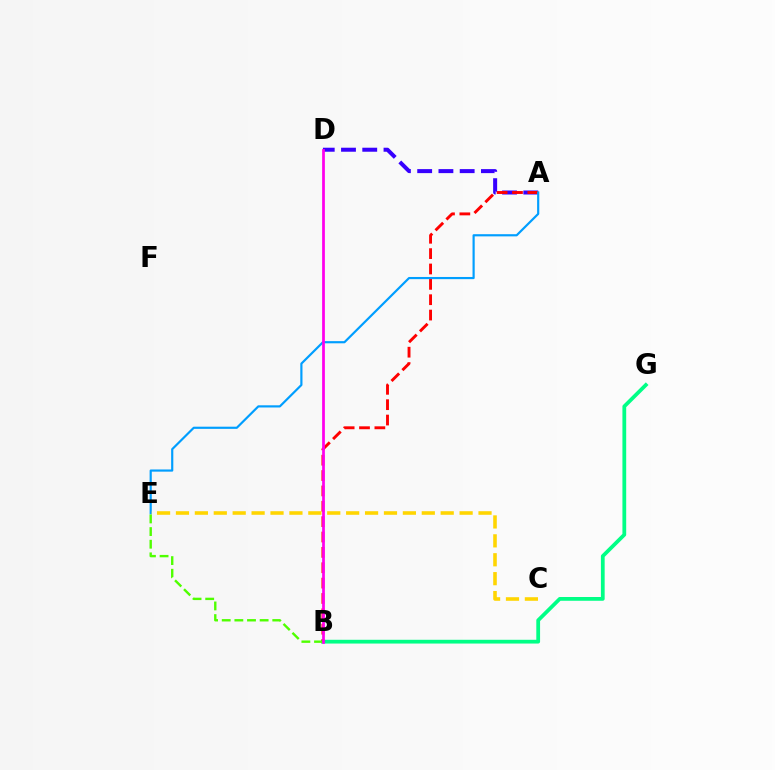{('A', 'D'): [{'color': '#3700ff', 'line_style': 'dashed', 'thickness': 2.89}], ('B', 'G'): [{'color': '#00ff86', 'line_style': 'solid', 'thickness': 2.71}], ('A', 'B'): [{'color': '#ff0000', 'line_style': 'dashed', 'thickness': 2.09}], ('A', 'E'): [{'color': '#009eff', 'line_style': 'solid', 'thickness': 1.57}], ('C', 'E'): [{'color': '#ffd500', 'line_style': 'dashed', 'thickness': 2.57}], ('B', 'E'): [{'color': '#4fff00', 'line_style': 'dashed', 'thickness': 1.72}], ('B', 'D'): [{'color': '#ff00ed', 'line_style': 'solid', 'thickness': 1.97}]}